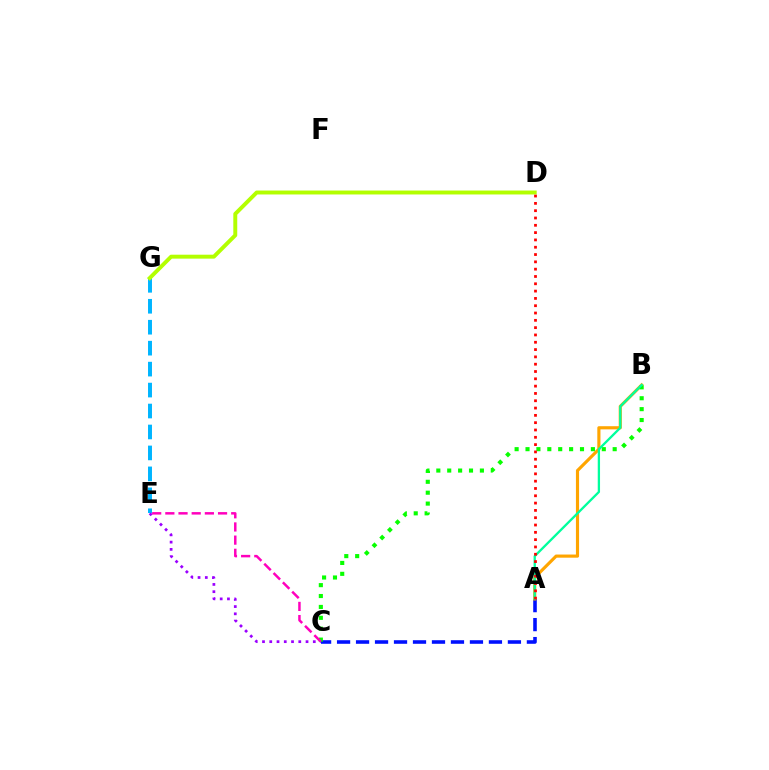{('A', 'C'): [{'color': '#0010ff', 'line_style': 'dashed', 'thickness': 2.58}], ('A', 'B'): [{'color': '#ffa500', 'line_style': 'solid', 'thickness': 2.27}, {'color': '#00ff9d', 'line_style': 'solid', 'thickness': 1.66}], ('E', 'G'): [{'color': '#00b5ff', 'line_style': 'dashed', 'thickness': 2.85}], ('C', 'E'): [{'color': '#9b00ff', 'line_style': 'dotted', 'thickness': 1.97}, {'color': '#ff00bd', 'line_style': 'dashed', 'thickness': 1.79}], ('D', 'G'): [{'color': '#b3ff00', 'line_style': 'solid', 'thickness': 2.83}], ('B', 'C'): [{'color': '#08ff00', 'line_style': 'dotted', 'thickness': 2.96}], ('A', 'D'): [{'color': '#ff0000', 'line_style': 'dotted', 'thickness': 1.99}]}